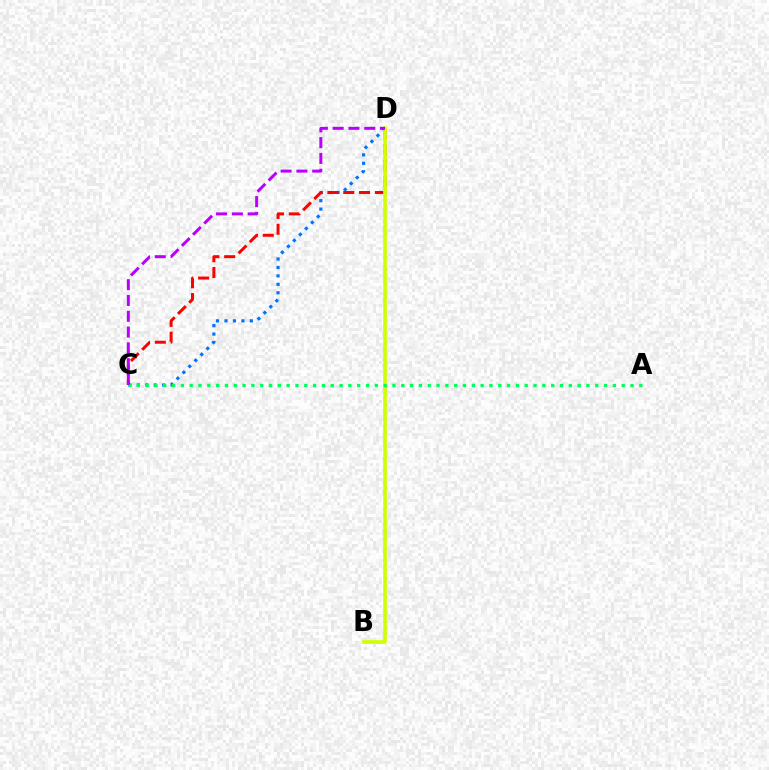{('C', 'D'): [{'color': '#0074ff', 'line_style': 'dotted', 'thickness': 2.3}, {'color': '#ff0000', 'line_style': 'dashed', 'thickness': 2.15}, {'color': '#b900ff', 'line_style': 'dashed', 'thickness': 2.15}], ('B', 'D'): [{'color': '#d1ff00', 'line_style': 'solid', 'thickness': 2.62}], ('A', 'C'): [{'color': '#00ff5c', 'line_style': 'dotted', 'thickness': 2.4}]}